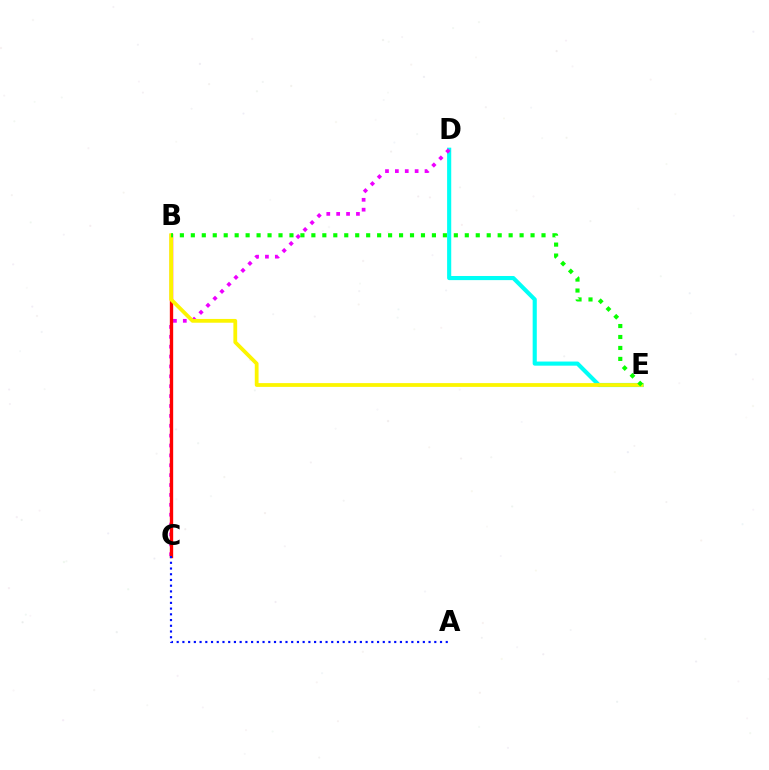{('D', 'E'): [{'color': '#00fff6', 'line_style': 'solid', 'thickness': 2.97}], ('C', 'D'): [{'color': '#ee00ff', 'line_style': 'dotted', 'thickness': 2.69}], ('B', 'C'): [{'color': '#ff0000', 'line_style': 'solid', 'thickness': 2.41}], ('A', 'C'): [{'color': '#0010ff', 'line_style': 'dotted', 'thickness': 1.56}], ('B', 'E'): [{'color': '#fcf500', 'line_style': 'solid', 'thickness': 2.72}, {'color': '#08ff00', 'line_style': 'dotted', 'thickness': 2.98}]}